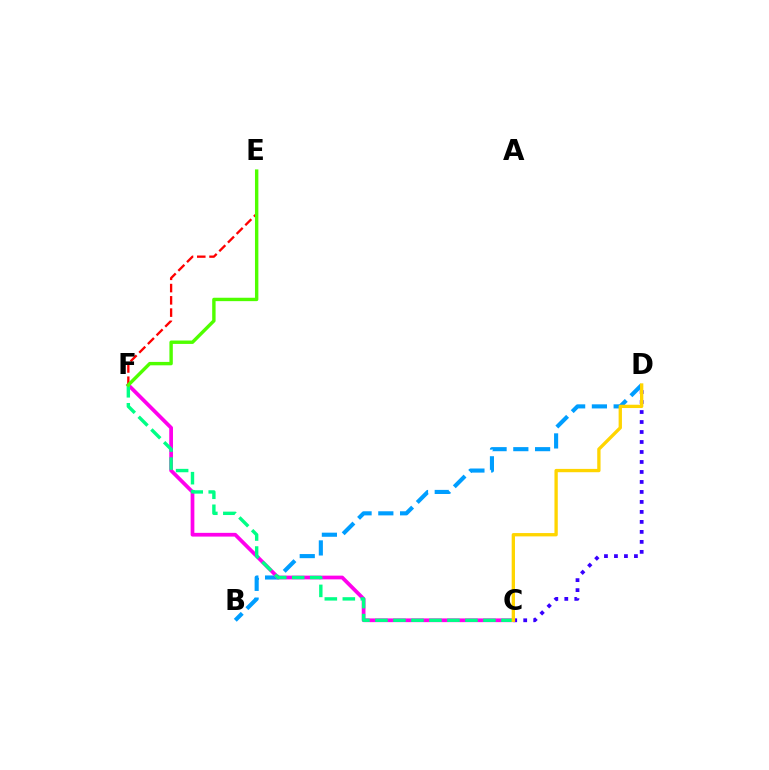{('B', 'D'): [{'color': '#009eff', 'line_style': 'dashed', 'thickness': 2.96}], ('C', 'D'): [{'color': '#3700ff', 'line_style': 'dotted', 'thickness': 2.71}, {'color': '#ffd500', 'line_style': 'solid', 'thickness': 2.39}], ('C', 'F'): [{'color': '#ff00ed', 'line_style': 'solid', 'thickness': 2.69}, {'color': '#00ff86', 'line_style': 'dashed', 'thickness': 2.45}], ('E', 'F'): [{'color': '#ff0000', 'line_style': 'dashed', 'thickness': 1.67}, {'color': '#4fff00', 'line_style': 'solid', 'thickness': 2.45}]}